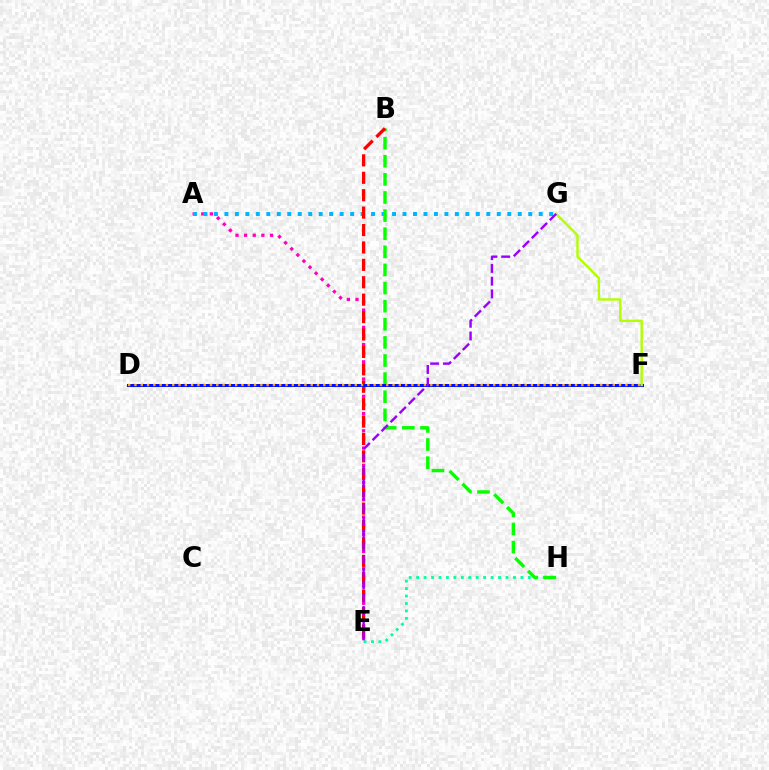{('A', 'E'): [{'color': '#ff00bd', 'line_style': 'dotted', 'thickness': 2.34}], ('A', 'G'): [{'color': '#00b5ff', 'line_style': 'dotted', 'thickness': 2.85}], ('E', 'H'): [{'color': '#00ff9d', 'line_style': 'dotted', 'thickness': 2.02}], ('B', 'H'): [{'color': '#08ff00', 'line_style': 'dashed', 'thickness': 2.46}], ('B', 'E'): [{'color': '#ff0000', 'line_style': 'dashed', 'thickness': 2.37}], ('D', 'F'): [{'color': '#0010ff', 'line_style': 'solid', 'thickness': 2.15}, {'color': '#ffa500', 'line_style': 'dotted', 'thickness': 1.71}], ('F', 'G'): [{'color': '#b3ff00', 'line_style': 'solid', 'thickness': 1.73}], ('E', 'G'): [{'color': '#9b00ff', 'line_style': 'dashed', 'thickness': 1.73}]}